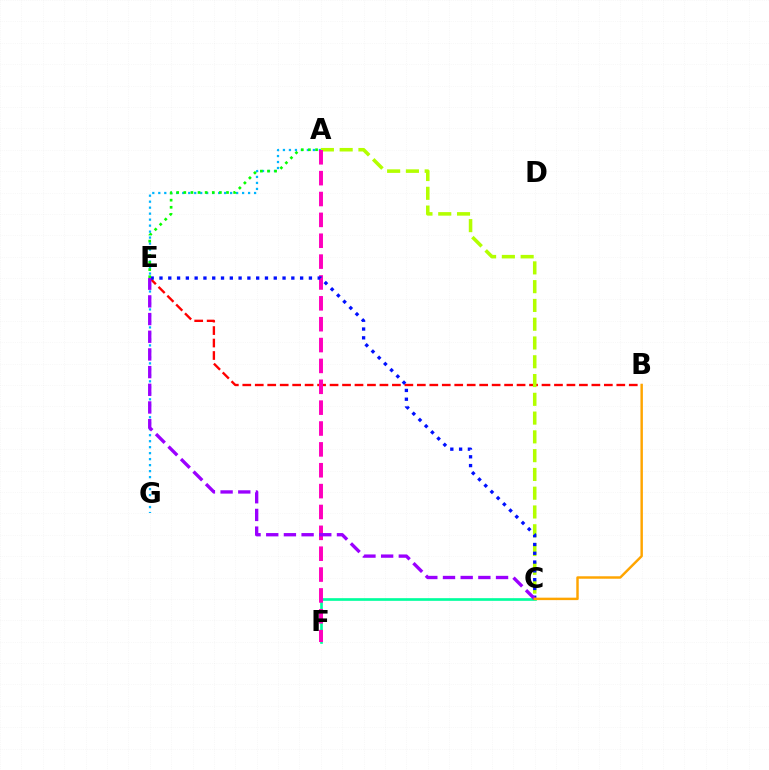{('B', 'E'): [{'color': '#ff0000', 'line_style': 'dashed', 'thickness': 1.69}], ('C', 'F'): [{'color': '#00ff9d', 'line_style': 'solid', 'thickness': 1.92}], ('A', 'G'): [{'color': '#00b5ff', 'line_style': 'dotted', 'thickness': 1.63}], ('A', 'C'): [{'color': '#b3ff00', 'line_style': 'dashed', 'thickness': 2.55}], ('A', 'F'): [{'color': '#ff00bd', 'line_style': 'dashed', 'thickness': 2.83}], ('C', 'E'): [{'color': '#0010ff', 'line_style': 'dotted', 'thickness': 2.39}, {'color': '#9b00ff', 'line_style': 'dashed', 'thickness': 2.4}], ('A', 'E'): [{'color': '#08ff00', 'line_style': 'dotted', 'thickness': 1.93}], ('B', 'C'): [{'color': '#ffa500', 'line_style': 'solid', 'thickness': 1.76}]}